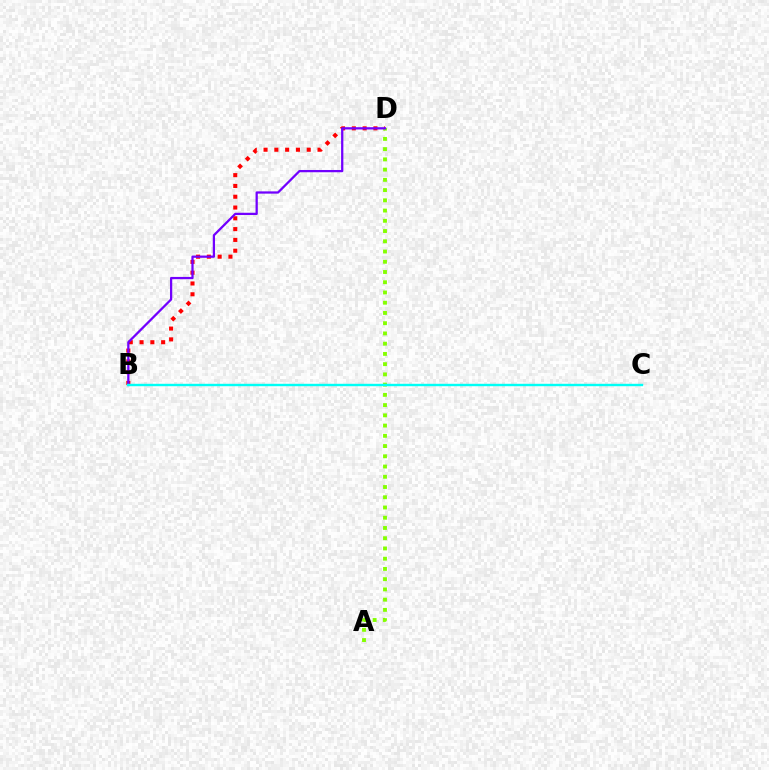{('B', 'D'): [{'color': '#ff0000', 'line_style': 'dotted', 'thickness': 2.93}, {'color': '#7200ff', 'line_style': 'solid', 'thickness': 1.63}], ('A', 'D'): [{'color': '#84ff00', 'line_style': 'dotted', 'thickness': 2.78}], ('B', 'C'): [{'color': '#00fff6', 'line_style': 'solid', 'thickness': 1.73}]}